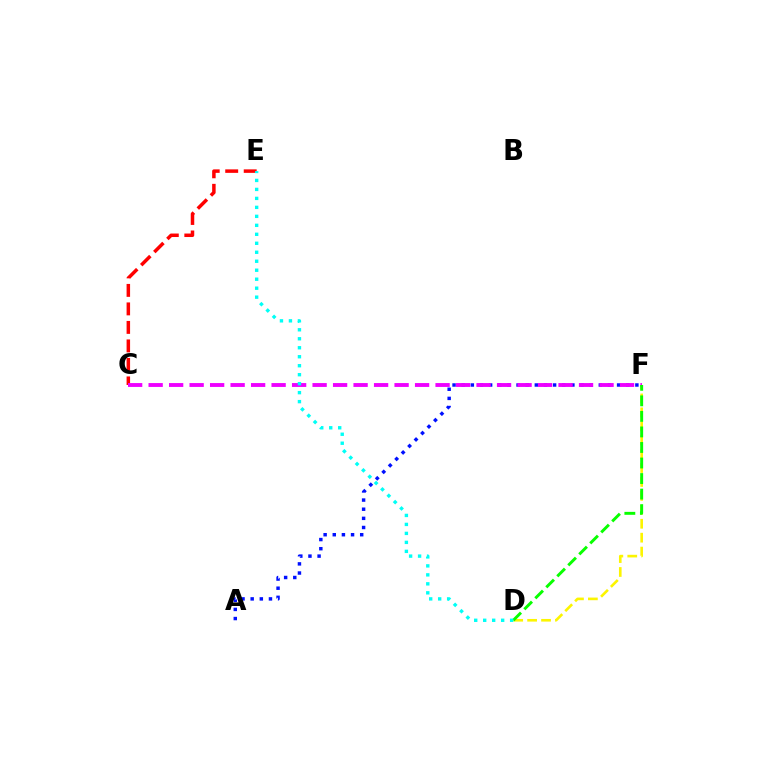{('D', 'F'): [{'color': '#fcf500', 'line_style': 'dashed', 'thickness': 1.89}, {'color': '#08ff00', 'line_style': 'dashed', 'thickness': 2.11}], ('C', 'E'): [{'color': '#ff0000', 'line_style': 'dashed', 'thickness': 2.51}], ('A', 'F'): [{'color': '#0010ff', 'line_style': 'dotted', 'thickness': 2.48}], ('C', 'F'): [{'color': '#ee00ff', 'line_style': 'dashed', 'thickness': 2.78}], ('D', 'E'): [{'color': '#00fff6', 'line_style': 'dotted', 'thickness': 2.44}]}